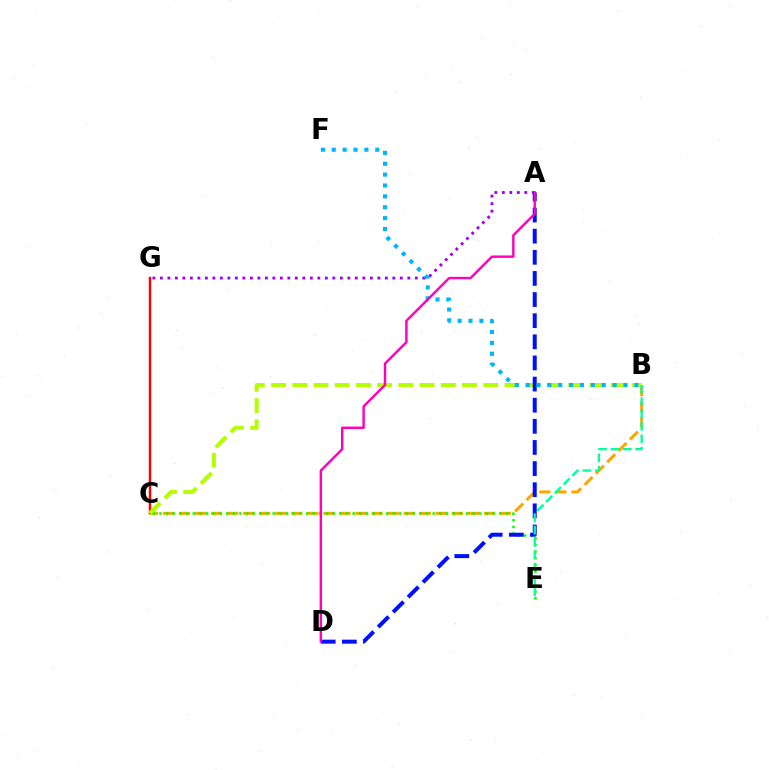{('B', 'C'): [{'color': '#ffa500', 'line_style': 'dashed', 'thickness': 2.18}, {'color': '#b3ff00', 'line_style': 'dashed', 'thickness': 2.88}], ('C', 'G'): [{'color': '#ff0000', 'line_style': 'solid', 'thickness': 1.77}], ('C', 'E'): [{'color': '#08ff00', 'line_style': 'dotted', 'thickness': 1.81}], ('A', 'G'): [{'color': '#9b00ff', 'line_style': 'dotted', 'thickness': 2.04}], ('A', 'D'): [{'color': '#0010ff', 'line_style': 'dashed', 'thickness': 2.87}, {'color': '#ff00bd', 'line_style': 'solid', 'thickness': 1.75}], ('B', 'E'): [{'color': '#00ff9d', 'line_style': 'dashed', 'thickness': 1.68}], ('B', 'F'): [{'color': '#00b5ff', 'line_style': 'dotted', 'thickness': 2.96}]}